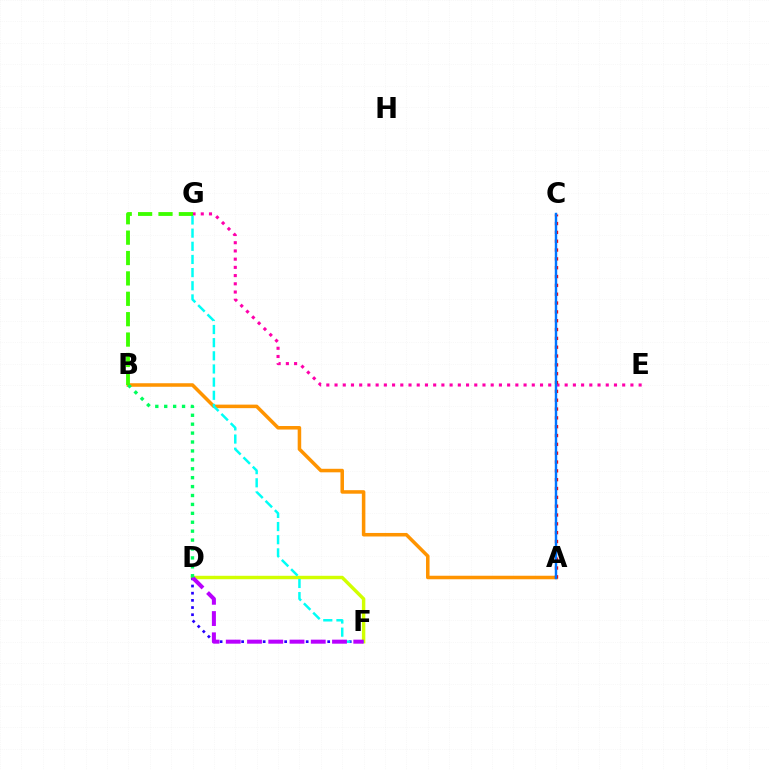{('E', 'G'): [{'color': '#ff00ac', 'line_style': 'dotted', 'thickness': 2.23}], ('D', 'F'): [{'color': '#d1ff00', 'line_style': 'solid', 'thickness': 2.47}, {'color': '#2500ff', 'line_style': 'dotted', 'thickness': 1.95}, {'color': '#b900ff', 'line_style': 'dashed', 'thickness': 2.89}], ('A', 'B'): [{'color': '#ff9400', 'line_style': 'solid', 'thickness': 2.54}], ('A', 'C'): [{'color': '#ff0000', 'line_style': 'dotted', 'thickness': 2.4}, {'color': '#0074ff', 'line_style': 'solid', 'thickness': 1.75}], ('F', 'G'): [{'color': '#00fff6', 'line_style': 'dashed', 'thickness': 1.79}], ('B', 'D'): [{'color': '#00ff5c', 'line_style': 'dotted', 'thickness': 2.42}], ('B', 'G'): [{'color': '#3dff00', 'line_style': 'dashed', 'thickness': 2.77}]}